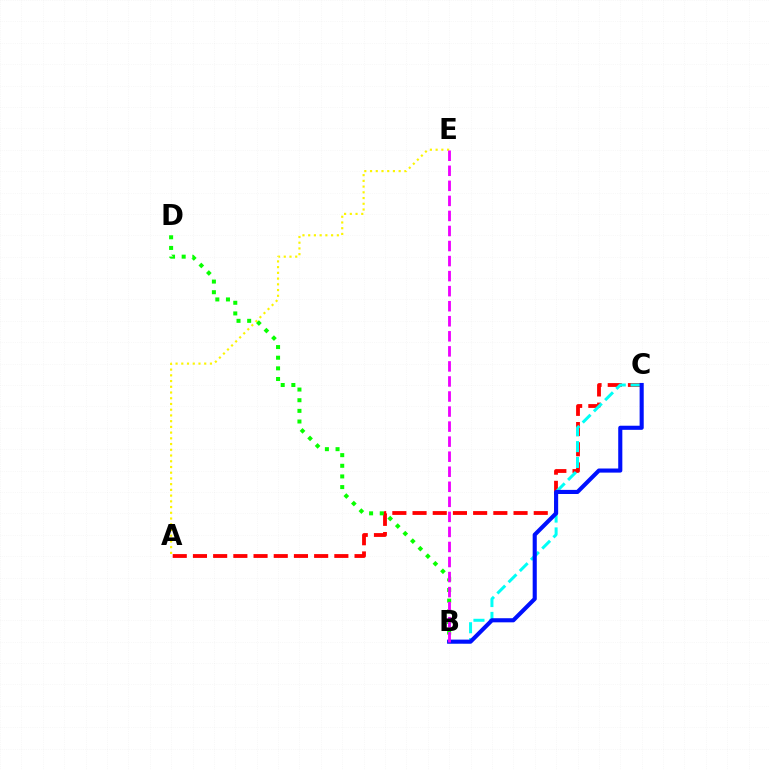{('A', 'C'): [{'color': '#ff0000', 'line_style': 'dashed', 'thickness': 2.74}], ('A', 'E'): [{'color': '#fcf500', 'line_style': 'dotted', 'thickness': 1.56}], ('B', 'C'): [{'color': '#00fff6', 'line_style': 'dashed', 'thickness': 2.16}, {'color': '#0010ff', 'line_style': 'solid', 'thickness': 2.96}], ('B', 'D'): [{'color': '#08ff00', 'line_style': 'dotted', 'thickness': 2.89}], ('B', 'E'): [{'color': '#ee00ff', 'line_style': 'dashed', 'thickness': 2.04}]}